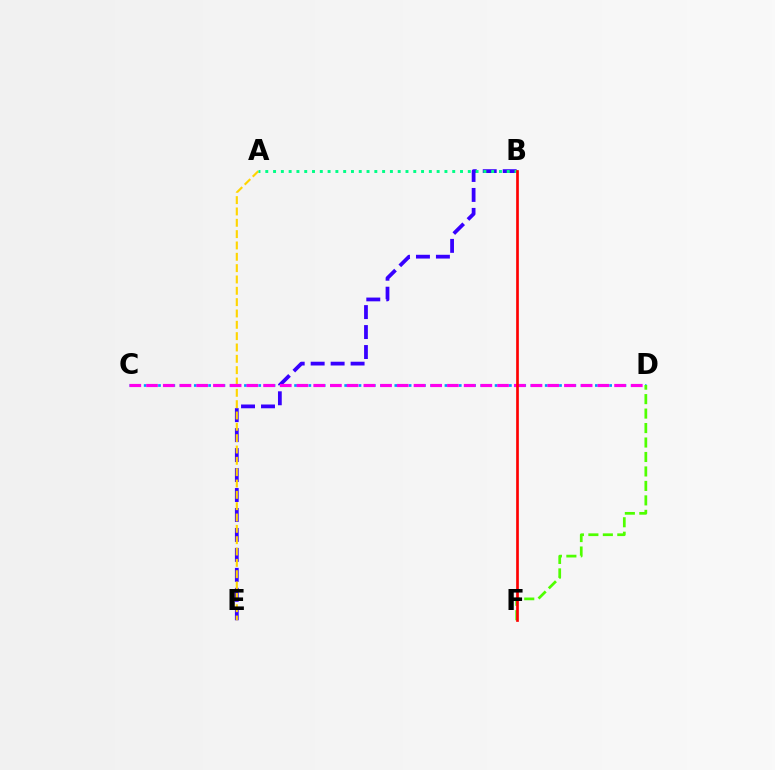{('B', 'E'): [{'color': '#3700ff', 'line_style': 'dashed', 'thickness': 2.71}], ('C', 'D'): [{'color': '#009eff', 'line_style': 'dotted', 'thickness': 1.95}, {'color': '#ff00ed', 'line_style': 'dashed', 'thickness': 2.27}], ('A', 'E'): [{'color': '#ffd500', 'line_style': 'dashed', 'thickness': 1.54}], ('D', 'F'): [{'color': '#4fff00', 'line_style': 'dashed', 'thickness': 1.97}], ('A', 'B'): [{'color': '#00ff86', 'line_style': 'dotted', 'thickness': 2.12}], ('B', 'F'): [{'color': '#ff0000', 'line_style': 'solid', 'thickness': 1.94}]}